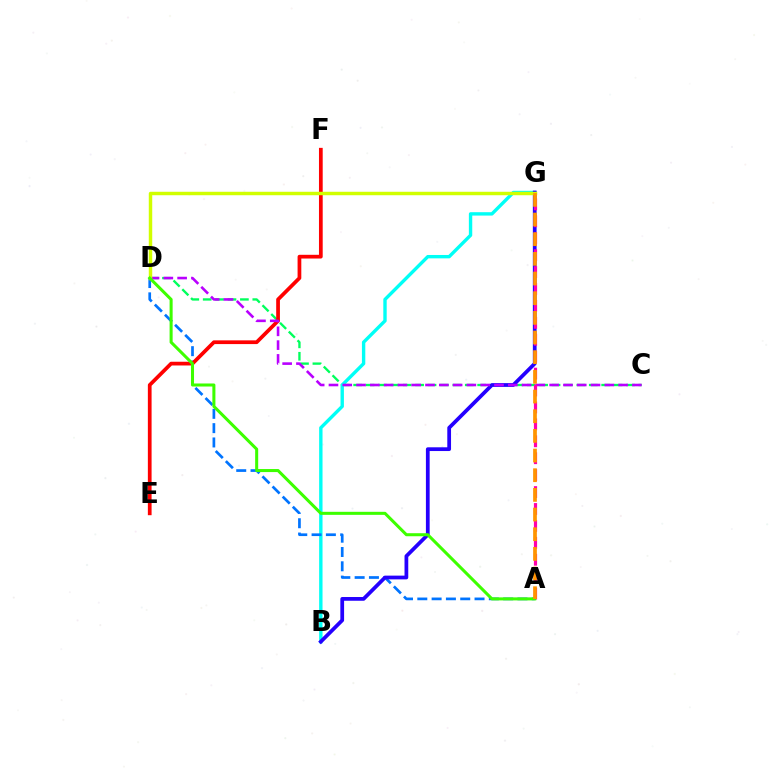{('C', 'D'): [{'color': '#00ff5c', 'line_style': 'dashed', 'thickness': 1.68}, {'color': '#b900ff', 'line_style': 'dashed', 'thickness': 1.87}], ('B', 'G'): [{'color': '#00fff6', 'line_style': 'solid', 'thickness': 2.44}, {'color': '#2500ff', 'line_style': 'solid', 'thickness': 2.7}], ('A', 'D'): [{'color': '#0074ff', 'line_style': 'dashed', 'thickness': 1.94}, {'color': '#3dff00', 'line_style': 'solid', 'thickness': 2.19}], ('E', 'F'): [{'color': '#ff0000', 'line_style': 'solid', 'thickness': 2.69}], ('D', 'G'): [{'color': '#d1ff00', 'line_style': 'solid', 'thickness': 2.49}], ('A', 'G'): [{'color': '#ff00ac', 'line_style': 'dashed', 'thickness': 2.3}, {'color': '#ff9400', 'line_style': 'dashed', 'thickness': 2.67}]}